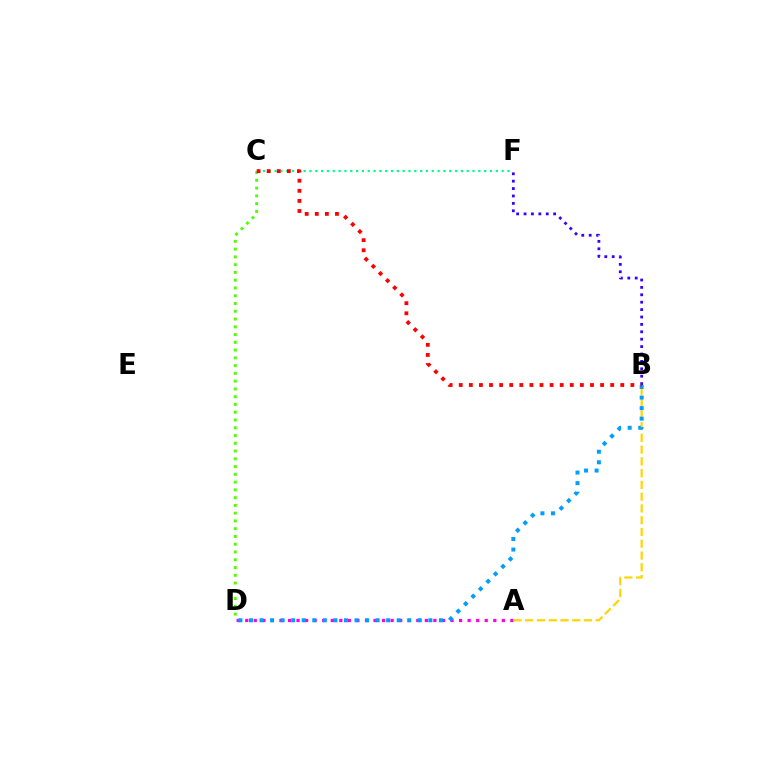{('B', 'F'): [{'color': '#3700ff', 'line_style': 'dotted', 'thickness': 2.01}], ('A', 'D'): [{'color': '#ff00ed', 'line_style': 'dotted', 'thickness': 2.32}], ('C', 'F'): [{'color': '#00ff86', 'line_style': 'dotted', 'thickness': 1.58}], ('A', 'B'): [{'color': '#ffd500', 'line_style': 'dashed', 'thickness': 1.6}], ('B', 'D'): [{'color': '#009eff', 'line_style': 'dotted', 'thickness': 2.87}], ('C', 'D'): [{'color': '#4fff00', 'line_style': 'dotted', 'thickness': 2.11}], ('B', 'C'): [{'color': '#ff0000', 'line_style': 'dotted', 'thickness': 2.74}]}